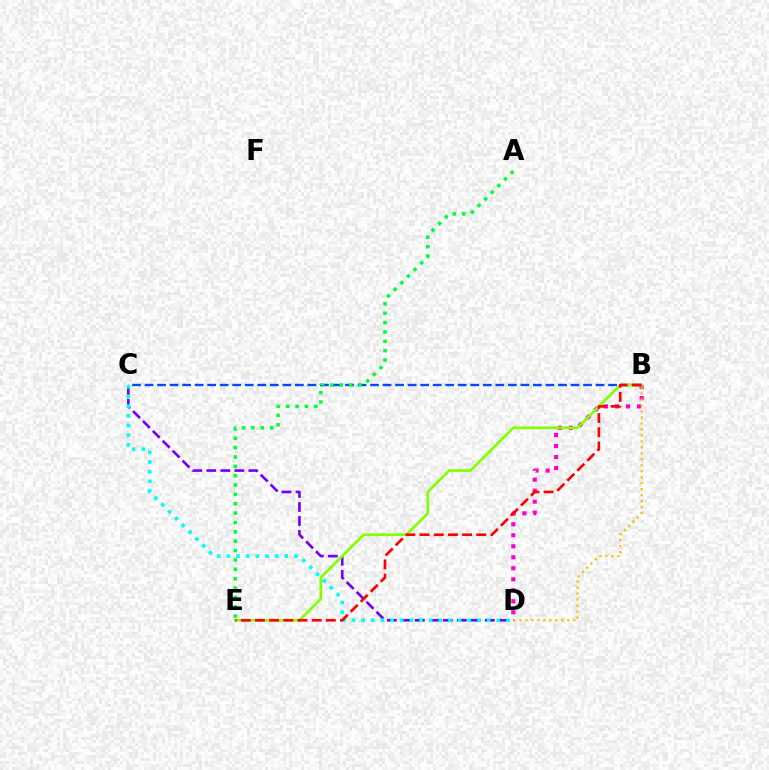{('B', 'D'): [{'color': '#ff00cf', 'line_style': 'dotted', 'thickness': 2.99}, {'color': '#ffbd00', 'line_style': 'dotted', 'thickness': 1.62}], ('B', 'C'): [{'color': '#004bff', 'line_style': 'dashed', 'thickness': 1.7}], ('C', 'D'): [{'color': '#7200ff', 'line_style': 'dashed', 'thickness': 1.9}, {'color': '#00fff6', 'line_style': 'dotted', 'thickness': 2.62}], ('A', 'E'): [{'color': '#00ff39', 'line_style': 'dotted', 'thickness': 2.54}], ('B', 'E'): [{'color': '#84ff00', 'line_style': 'solid', 'thickness': 1.95}, {'color': '#ff0000', 'line_style': 'dashed', 'thickness': 1.93}]}